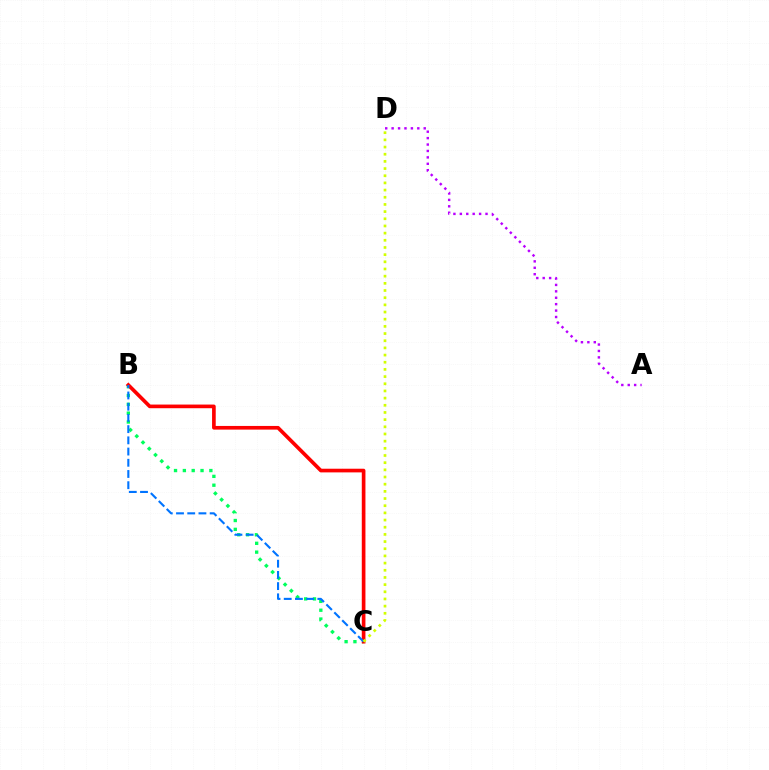{('B', 'C'): [{'color': '#00ff5c', 'line_style': 'dotted', 'thickness': 2.4}, {'color': '#ff0000', 'line_style': 'solid', 'thickness': 2.64}, {'color': '#0074ff', 'line_style': 'dashed', 'thickness': 1.52}], ('C', 'D'): [{'color': '#d1ff00', 'line_style': 'dotted', 'thickness': 1.95}], ('A', 'D'): [{'color': '#b900ff', 'line_style': 'dotted', 'thickness': 1.74}]}